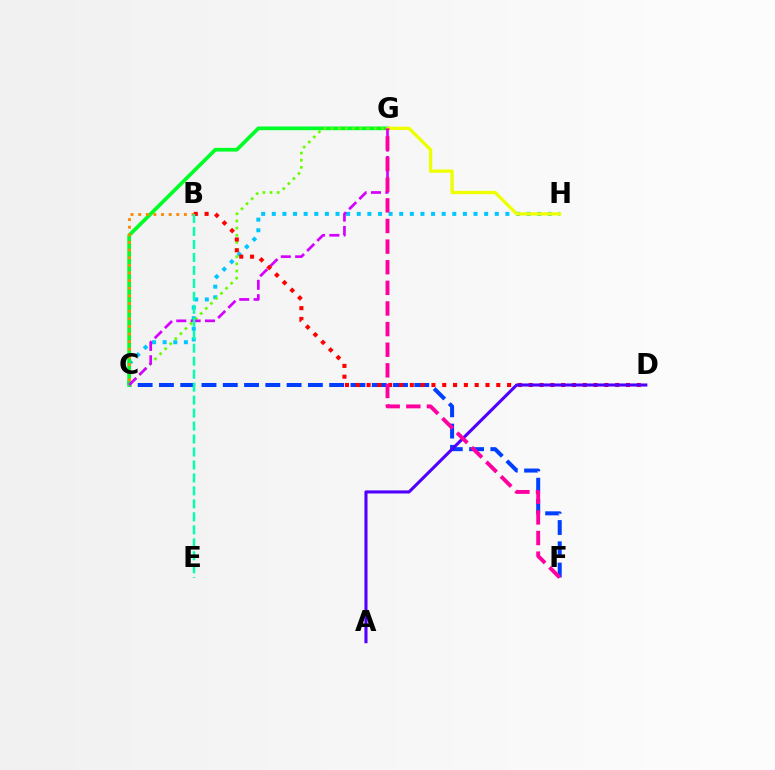{('C', 'H'): [{'color': '#00c7ff', 'line_style': 'dotted', 'thickness': 2.88}], ('C', 'F'): [{'color': '#003fff', 'line_style': 'dashed', 'thickness': 2.89}], ('C', 'G'): [{'color': '#00ff27', 'line_style': 'solid', 'thickness': 2.67}, {'color': '#66ff00', 'line_style': 'dotted', 'thickness': 1.94}, {'color': '#d600ff', 'line_style': 'dashed', 'thickness': 1.95}], ('B', 'C'): [{'color': '#ff8800', 'line_style': 'dotted', 'thickness': 2.07}], ('G', 'H'): [{'color': '#eeff00', 'line_style': 'solid', 'thickness': 2.37}], ('B', 'D'): [{'color': '#ff0000', 'line_style': 'dotted', 'thickness': 2.94}], ('B', 'E'): [{'color': '#00ffaf', 'line_style': 'dashed', 'thickness': 1.76}], ('A', 'D'): [{'color': '#4f00ff', 'line_style': 'solid', 'thickness': 2.22}], ('F', 'G'): [{'color': '#ff00a0', 'line_style': 'dashed', 'thickness': 2.8}]}